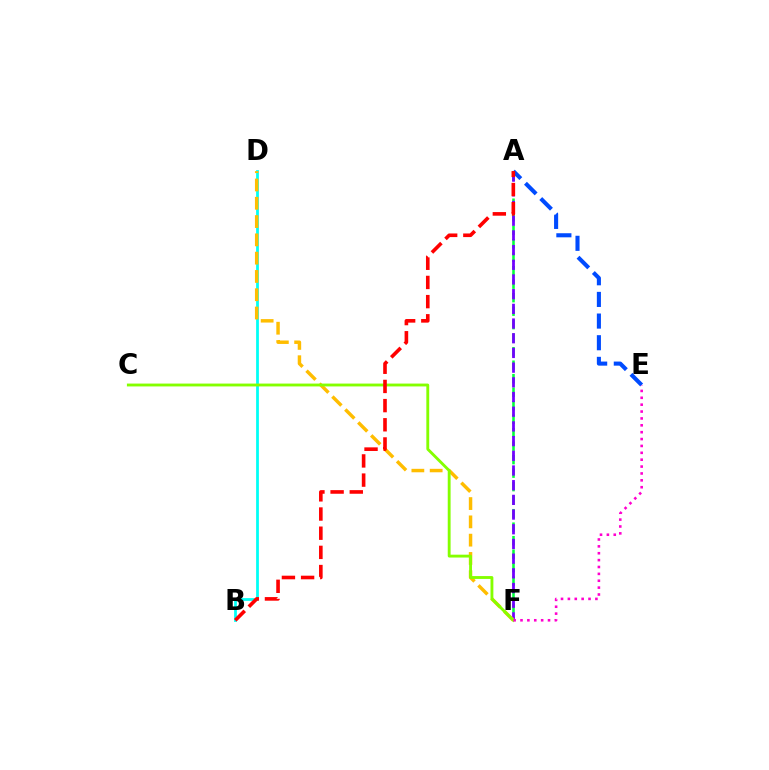{('A', 'F'): [{'color': '#00ff39', 'line_style': 'dashed', 'thickness': 1.83}, {'color': '#7200ff', 'line_style': 'dashed', 'thickness': 2.0}], ('A', 'E'): [{'color': '#004bff', 'line_style': 'dashed', 'thickness': 2.94}], ('B', 'D'): [{'color': '#00fff6', 'line_style': 'solid', 'thickness': 1.99}], ('D', 'F'): [{'color': '#ffbd00', 'line_style': 'dashed', 'thickness': 2.48}], ('C', 'F'): [{'color': '#84ff00', 'line_style': 'solid', 'thickness': 2.06}], ('E', 'F'): [{'color': '#ff00cf', 'line_style': 'dotted', 'thickness': 1.87}], ('A', 'B'): [{'color': '#ff0000', 'line_style': 'dashed', 'thickness': 2.61}]}